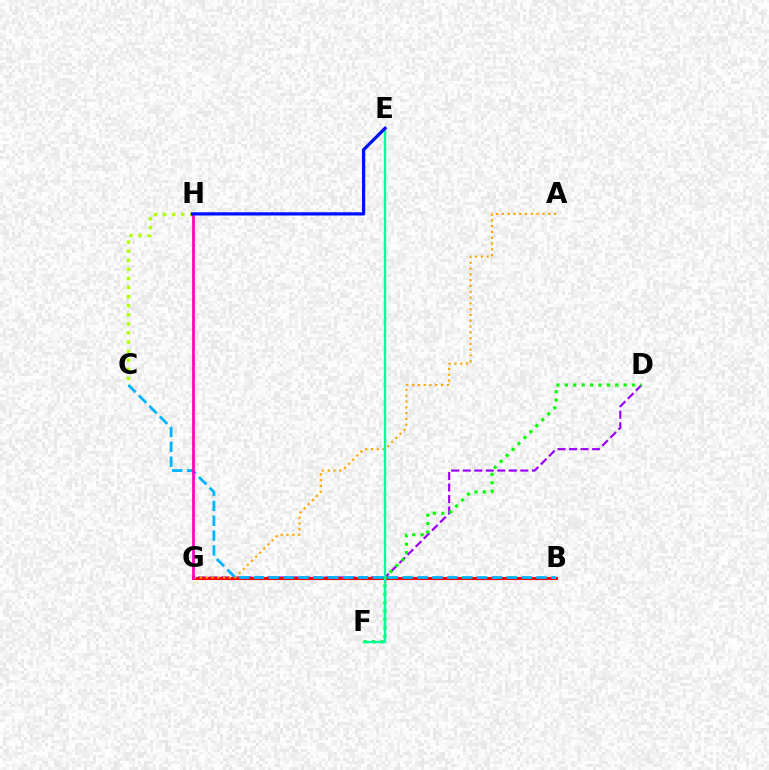{('D', 'G'): [{'color': '#9b00ff', 'line_style': 'dashed', 'thickness': 1.56}], ('B', 'G'): [{'color': '#ff0000', 'line_style': 'solid', 'thickness': 2.22}], ('D', 'F'): [{'color': '#08ff00', 'line_style': 'dotted', 'thickness': 2.28}], ('A', 'G'): [{'color': '#ffa500', 'line_style': 'dotted', 'thickness': 1.58}], ('B', 'C'): [{'color': '#00b5ff', 'line_style': 'dashed', 'thickness': 2.02}], ('C', 'H'): [{'color': '#b3ff00', 'line_style': 'dotted', 'thickness': 2.47}], ('G', 'H'): [{'color': '#ff00bd', 'line_style': 'solid', 'thickness': 1.99}], ('E', 'F'): [{'color': '#00ff9d', 'line_style': 'solid', 'thickness': 1.71}], ('E', 'H'): [{'color': '#0010ff', 'line_style': 'solid', 'thickness': 2.34}]}